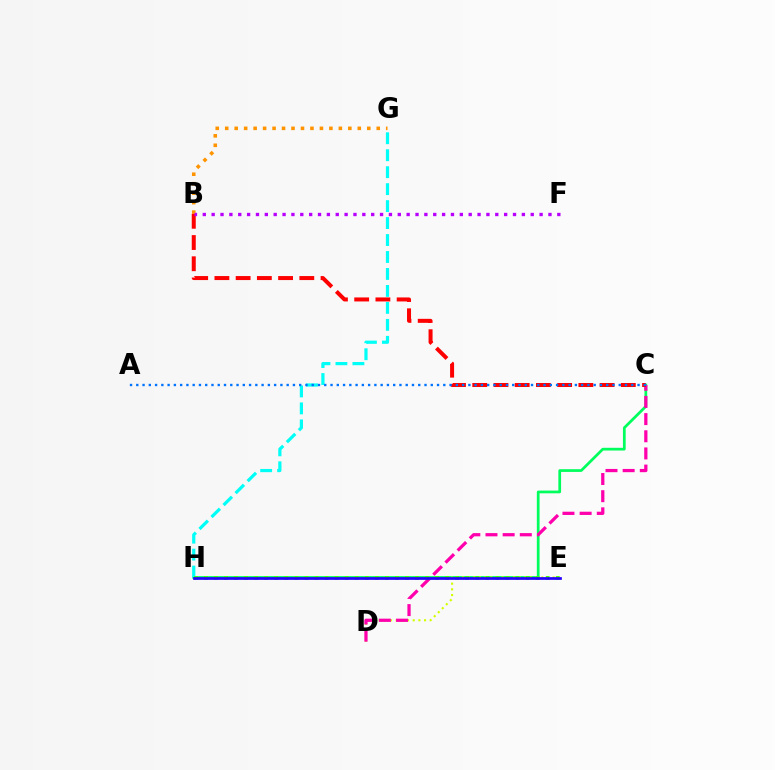{('B', 'G'): [{'color': '#ff9400', 'line_style': 'dotted', 'thickness': 2.57}], ('C', 'H'): [{'color': '#00ff5c', 'line_style': 'solid', 'thickness': 1.97}], ('D', 'E'): [{'color': '#d1ff00', 'line_style': 'dotted', 'thickness': 1.54}], ('C', 'D'): [{'color': '#ff00ac', 'line_style': 'dashed', 'thickness': 2.33}], ('G', 'H'): [{'color': '#00fff6', 'line_style': 'dashed', 'thickness': 2.3}], ('B', 'C'): [{'color': '#ff0000', 'line_style': 'dashed', 'thickness': 2.88}], ('B', 'F'): [{'color': '#b900ff', 'line_style': 'dotted', 'thickness': 2.41}], ('E', 'H'): [{'color': '#3dff00', 'line_style': 'dotted', 'thickness': 2.73}, {'color': '#2500ff', 'line_style': 'solid', 'thickness': 1.96}], ('A', 'C'): [{'color': '#0074ff', 'line_style': 'dotted', 'thickness': 1.7}]}